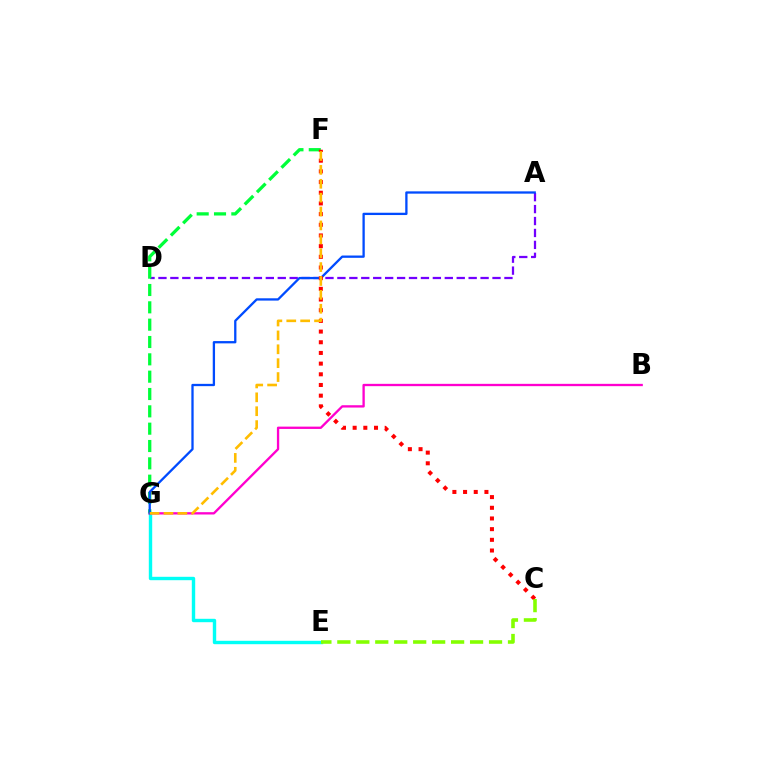{('A', 'D'): [{'color': '#7200ff', 'line_style': 'dashed', 'thickness': 1.62}], ('E', 'G'): [{'color': '#00fff6', 'line_style': 'solid', 'thickness': 2.45}], ('F', 'G'): [{'color': '#00ff39', 'line_style': 'dashed', 'thickness': 2.35}, {'color': '#ffbd00', 'line_style': 'dashed', 'thickness': 1.89}], ('B', 'G'): [{'color': '#ff00cf', 'line_style': 'solid', 'thickness': 1.67}], ('A', 'G'): [{'color': '#004bff', 'line_style': 'solid', 'thickness': 1.66}], ('C', 'F'): [{'color': '#ff0000', 'line_style': 'dotted', 'thickness': 2.9}], ('C', 'E'): [{'color': '#84ff00', 'line_style': 'dashed', 'thickness': 2.58}]}